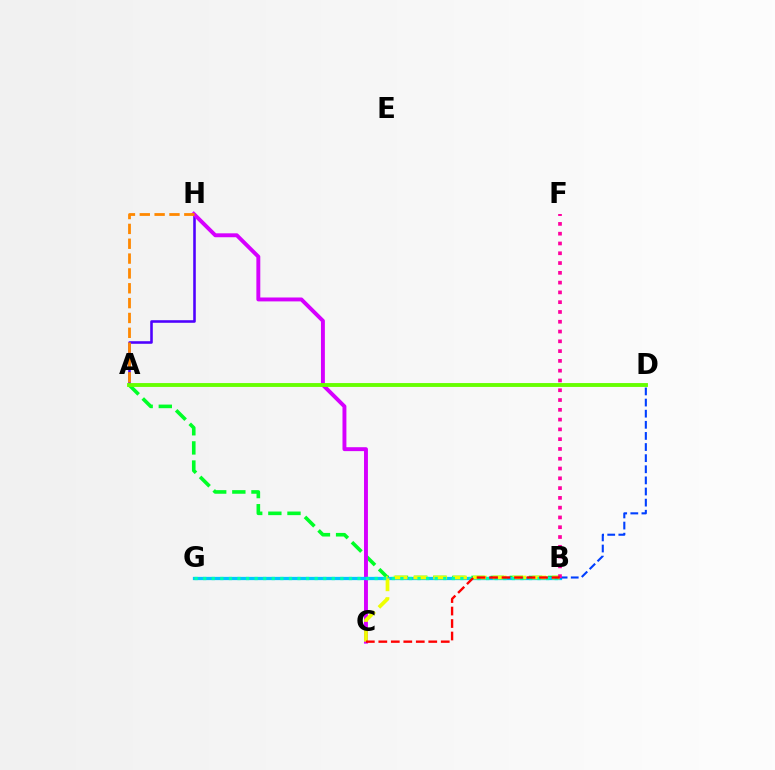{('A', 'H'): [{'color': '#4f00ff', 'line_style': 'solid', 'thickness': 1.86}, {'color': '#ff8800', 'line_style': 'dashed', 'thickness': 2.02}], ('A', 'B'): [{'color': '#00ff27', 'line_style': 'dashed', 'thickness': 2.6}], ('C', 'H'): [{'color': '#d600ff', 'line_style': 'solid', 'thickness': 2.82}], ('B', 'G'): [{'color': '#00c7ff', 'line_style': 'solid', 'thickness': 2.34}, {'color': '#00ffaf', 'line_style': 'dotted', 'thickness': 2.33}], ('B', 'C'): [{'color': '#eeff00', 'line_style': 'dashed', 'thickness': 2.69}, {'color': '#ff0000', 'line_style': 'dashed', 'thickness': 1.7}], ('A', 'D'): [{'color': '#66ff00', 'line_style': 'solid', 'thickness': 2.78}], ('B', 'D'): [{'color': '#003fff', 'line_style': 'dashed', 'thickness': 1.51}], ('B', 'F'): [{'color': '#ff00a0', 'line_style': 'dotted', 'thickness': 2.66}]}